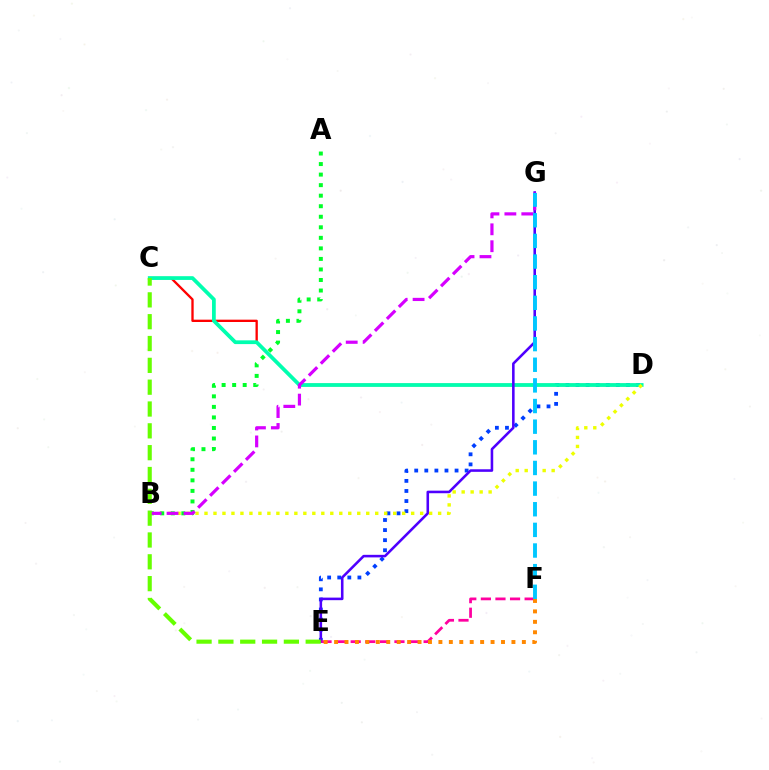{('C', 'D'): [{'color': '#ff0000', 'line_style': 'solid', 'thickness': 1.67}, {'color': '#00ffaf', 'line_style': 'solid', 'thickness': 2.7}], ('D', 'E'): [{'color': '#003fff', 'line_style': 'dotted', 'thickness': 2.74}], ('E', 'G'): [{'color': '#4f00ff', 'line_style': 'solid', 'thickness': 1.85}], ('E', 'F'): [{'color': '#ff00a0', 'line_style': 'dashed', 'thickness': 1.98}, {'color': '#ff8800', 'line_style': 'dotted', 'thickness': 2.83}], ('B', 'D'): [{'color': '#eeff00', 'line_style': 'dotted', 'thickness': 2.44}], ('A', 'B'): [{'color': '#00ff27', 'line_style': 'dotted', 'thickness': 2.86}], ('B', 'G'): [{'color': '#d600ff', 'line_style': 'dashed', 'thickness': 2.3}], ('C', 'E'): [{'color': '#66ff00', 'line_style': 'dashed', 'thickness': 2.97}], ('F', 'G'): [{'color': '#00c7ff', 'line_style': 'dashed', 'thickness': 2.8}]}